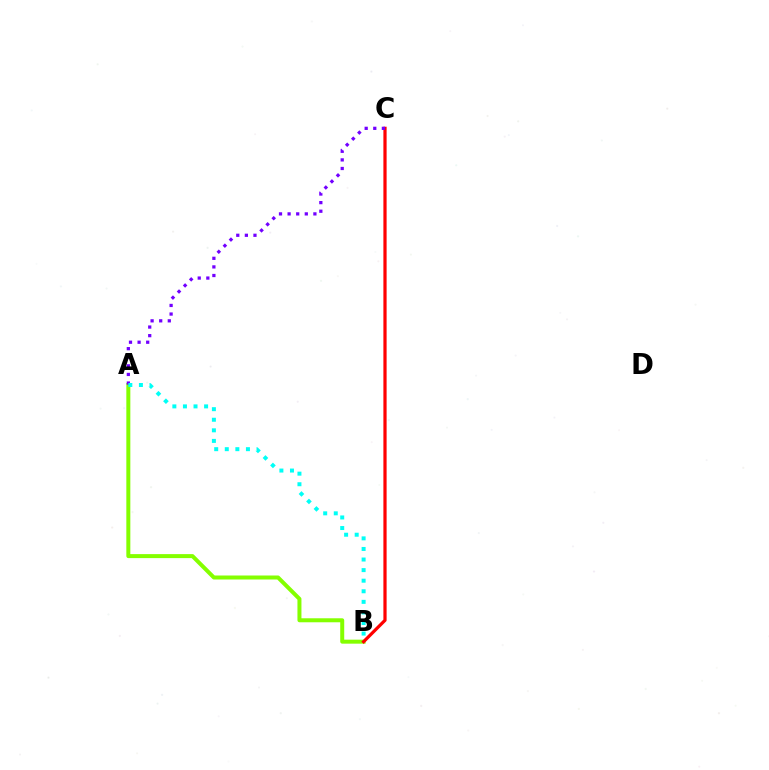{('A', 'B'): [{'color': '#84ff00', 'line_style': 'solid', 'thickness': 2.88}, {'color': '#00fff6', 'line_style': 'dotted', 'thickness': 2.87}], ('B', 'C'): [{'color': '#ff0000', 'line_style': 'solid', 'thickness': 2.32}], ('A', 'C'): [{'color': '#7200ff', 'line_style': 'dotted', 'thickness': 2.34}]}